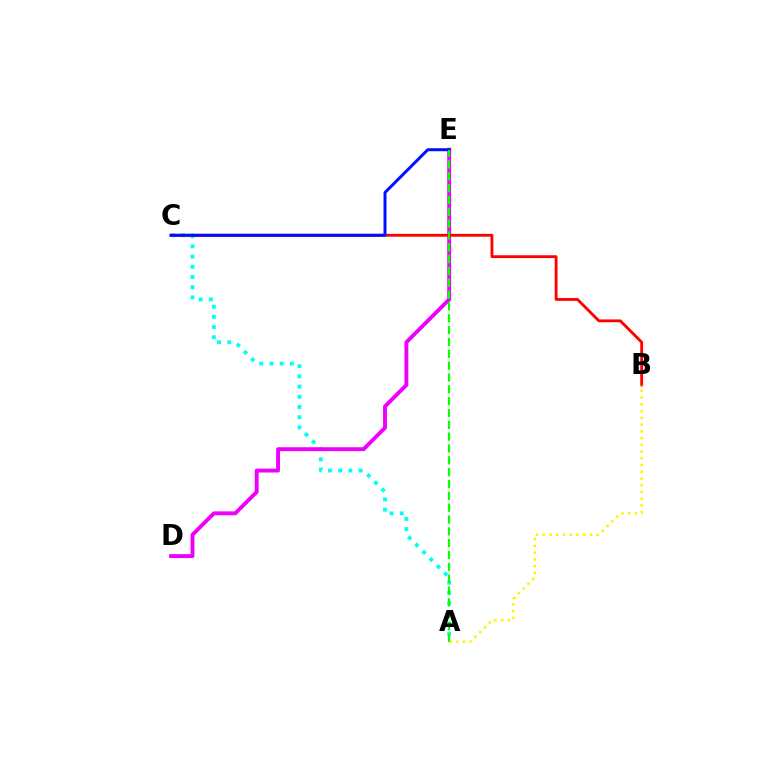{('A', 'C'): [{'color': '#00fff6', 'line_style': 'dotted', 'thickness': 2.77}], ('D', 'E'): [{'color': '#ee00ff', 'line_style': 'solid', 'thickness': 2.81}], ('B', 'C'): [{'color': '#ff0000', 'line_style': 'solid', 'thickness': 2.04}], ('C', 'E'): [{'color': '#0010ff', 'line_style': 'solid', 'thickness': 2.15}], ('A', 'B'): [{'color': '#fcf500', 'line_style': 'dotted', 'thickness': 1.83}], ('A', 'E'): [{'color': '#08ff00', 'line_style': 'dashed', 'thickness': 1.61}]}